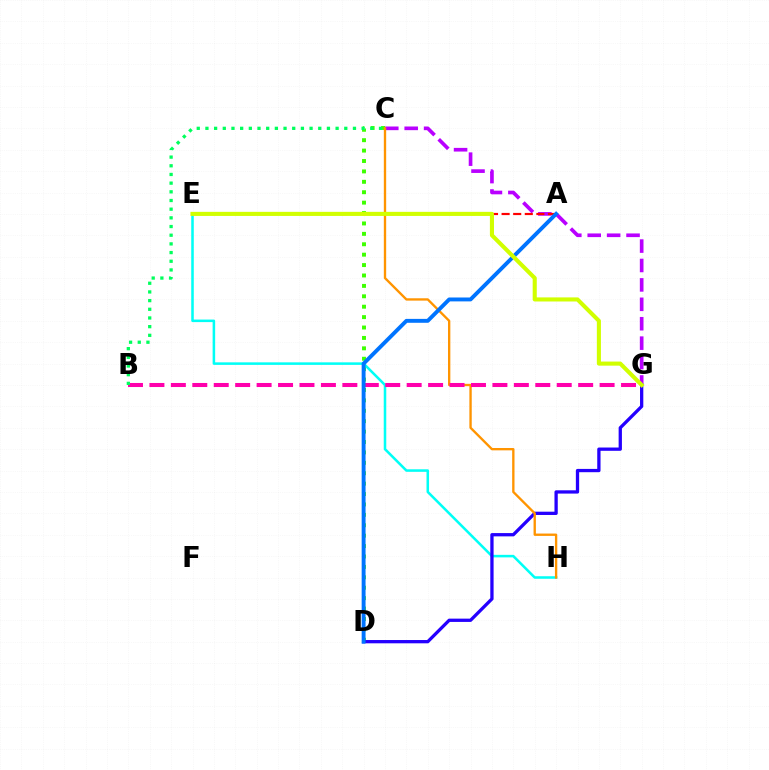{('C', 'G'): [{'color': '#b900ff', 'line_style': 'dashed', 'thickness': 2.64}], ('C', 'D'): [{'color': '#3dff00', 'line_style': 'dotted', 'thickness': 2.83}], ('E', 'H'): [{'color': '#00fff6', 'line_style': 'solid', 'thickness': 1.83}], ('D', 'G'): [{'color': '#2500ff', 'line_style': 'solid', 'thickness': 2.37}], ('C', 'H'): [{'color': '#ff9400', 'line_style': 'solid', 'thickness': 1.69}], ('B', 'G'): [{'color': '#ff00ac', 'line_style': 'dashed', 'thickness': 2.91}], ('A', 'E'): [{'color': '#ff0000', 'line_style': 'dashed', 'thickness': 1.57}], ('A', 'D'): [{'color': '#0074ff', 'line_style': 'solid', 'thickness': 2.81}], ('B', 'C'): [{'color': '#00ff5c', 'line_style': 'dotted', 'thickness': 2.36}], ('E', 'G'): [{'color': '#d1ff00', 'line_style': 'solid', 'thickness': 2.95}]}